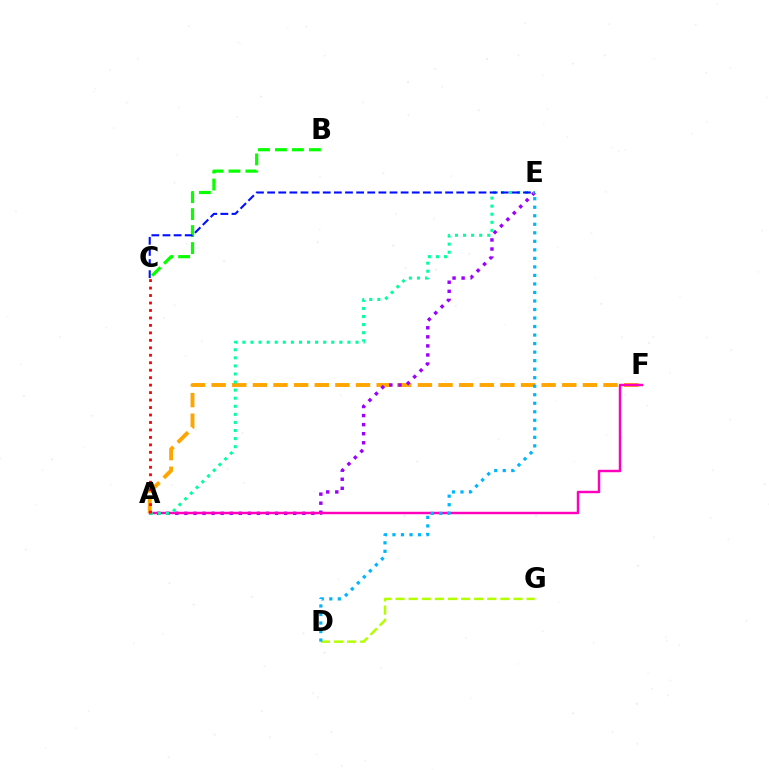{('D', 'G'): [{'color': '#b3ff00', 'line_style': 'dashed', 'thickness': 1.78}], ('A', 'F'): [{'color': '#ffa500', 'line_style': 'dashed', 'thickness': 2.8}, {'color': '#ff00bd', 'line_style': 'solid', 'thickness': 1.77}], ('A', 'E'): [{'color': '#9b00ff', 'line_style': 'dotted', 'thickness': 2.46}, {'color': '#00ff9d', 'line_style': 'dotted', 'thickness': 2.19}], ('B', 'C'): [{'color': '#08ff00', 'line_style': 'dashed', 'thickness': 2.31}], ('C', 'E'): [{'color': '#0010ff', 'line_style': 'dashed', 'thickness': 1.51}], ('A', 'C'): [{'color': '#ff0000', 'line_style': 'dotted', 'thickness': 2.03}], ('D', 'E'): [{'color': '#00b5ff', 'line_style': 'dotted', 'thickness': 2.32}]}